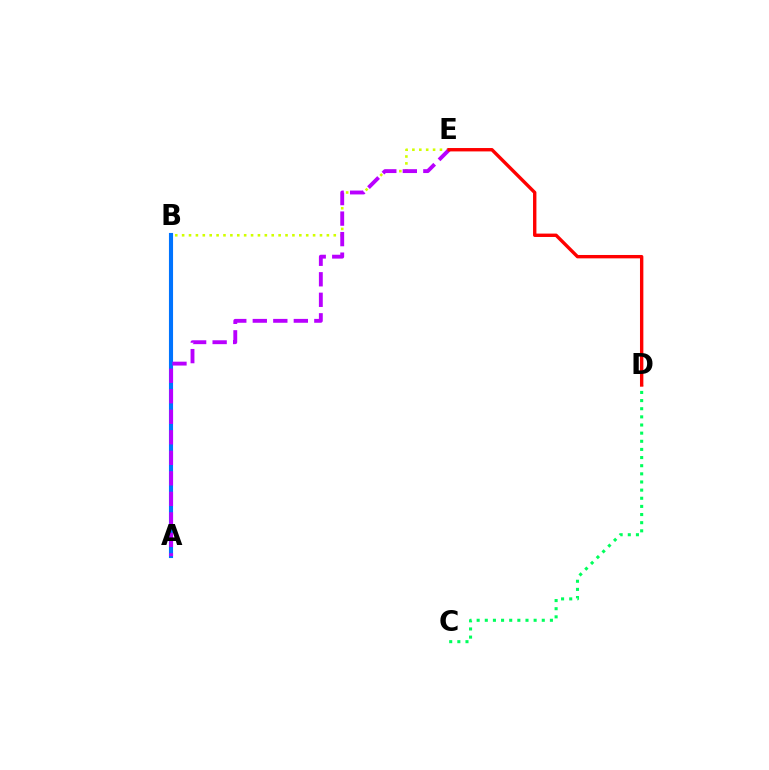{('B', 'E'): [{'color': '#d1ff00', 'line_style': 'dotted', 'thickness': 1.87}], ('C', 'D'): [{'color': '#00ff5c', 'line_style': 'dotted', 'thickness': 2.21}], ('A', 'B'): [{'color': '#0074ff', 'line_style': 'solid', 'thickness': 2.95}], ('A', 'E'): [{'color': '#b900ff', 'line_style': 'dashed', 'thickness': 2.79}], ('D', 'E'): [{'color': '#ff0000', 'line_style': 'solid', 'thickness': 2.43}]}